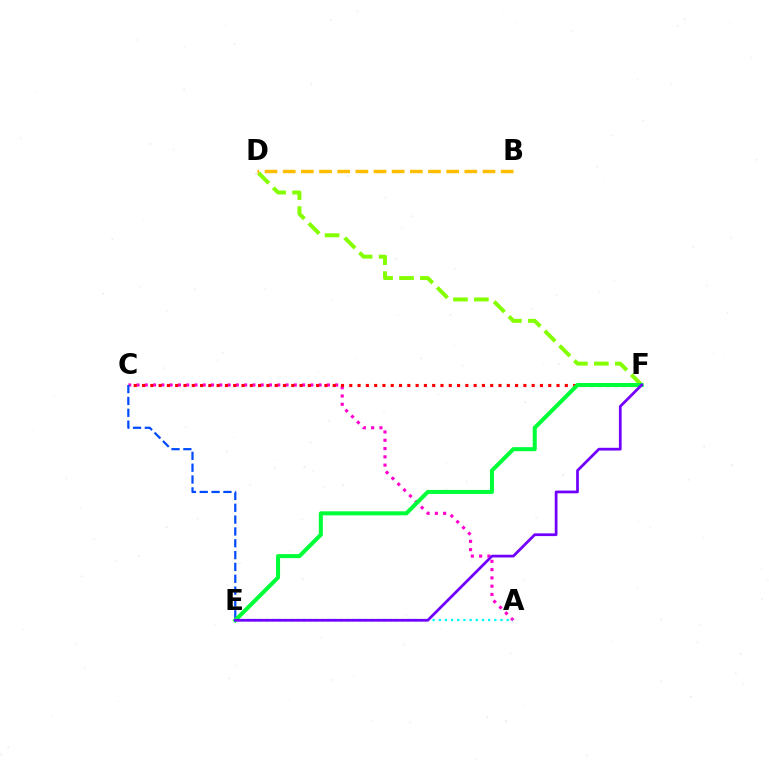{('A', 'C'): [{'color': '#ff00cf', 'line_style': 'dotted', 'thickness': 2.25}], ('D', 'F'): [{'color': '#84ff00', 'line_style': 'dashed', 'thickness': 2.84}], ('C', 'F'): [{'color': '#ff0000', 'line_style': 'dotted', 'thickness': 2.25}], ('B', 'D'): [{'color': '#ffbd00', 'line_style': 'dashed', 'thickness': 2.47}], ('A', 'E'): [{'color': '#00fff6', 'line_style': 'dotted', 'thickness': 1.68}], ('C', 'E'): [{'color': '#004bff', 'line_style': 'dashed', 'thickness': 1.61}], ('E', 'F'): [{'color': '#00ff39', 'line_style': 'solid', 'thickness': 2.91}, {'color': '#7200ff', 'line_style': 'solid', 'thickness': 1.98}]}